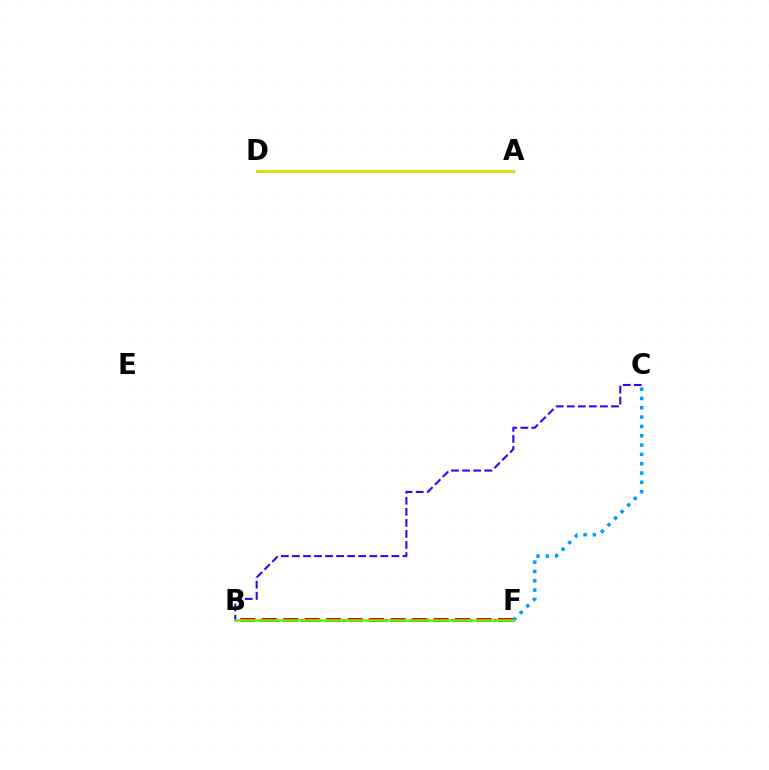{('C', 'F'): [{'color': '#009eff', 'line_style': 'dotted', 'thickness': 2.53}], ('A', 'D'): [{'color': '#00ff86', 'line_style': 'solid', 'thickness': 2.21}, {'color': '#ffd500', 'line_style': 'solid', 'thickness': 1.84}], ('B', 'F'): [{'color': '#ff0000', 'line_style': 'dashed', 'thickness': 2.92}, {'color': '#ff00ed', 'line_style': 'dotted', 'thickness': 2.28}, {'color': '#4fff00', 'line_style': 'solid', 'thickness': 1.8}], ('B', 'C'): [{'color': '#3700ff', 'line_style': 'dashed', 'thickness': 1.5}]}